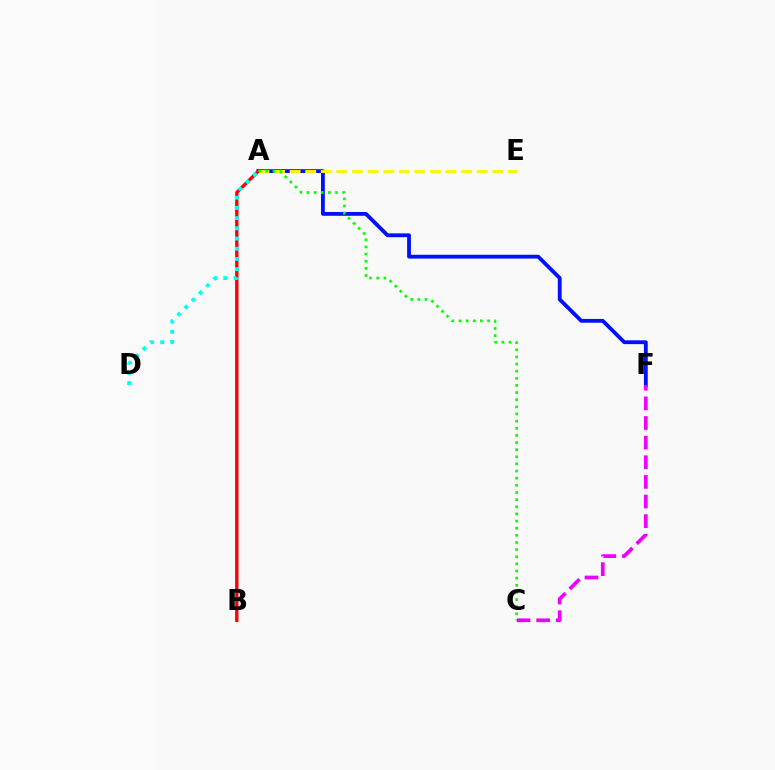{('A', 'F'): [{'color': '#0010ff', 'line_style': 'solid', 'thickness': 2.74}], ('A', 'E'): [{'color': '#fcf500', 'line_style': 'dashed', 'thickness': 2.12}], ('A', 'B'): [{'color': '#ff0000', 'line_style': 'solid', 'thickness': 2.42}], ('A', 'C'): [{'color': '#08ff00', 'line_style': 'dotted', 'thickness': 1.94}], ('A', 'D'): [{'color': '#00fff6', 'line_style': 'dotted', 'thickness': 2.77}], ('C', 'F'): [{'color': '#ee00ff', 'line_style': 'dashed', 'thickness': 2.67}]}